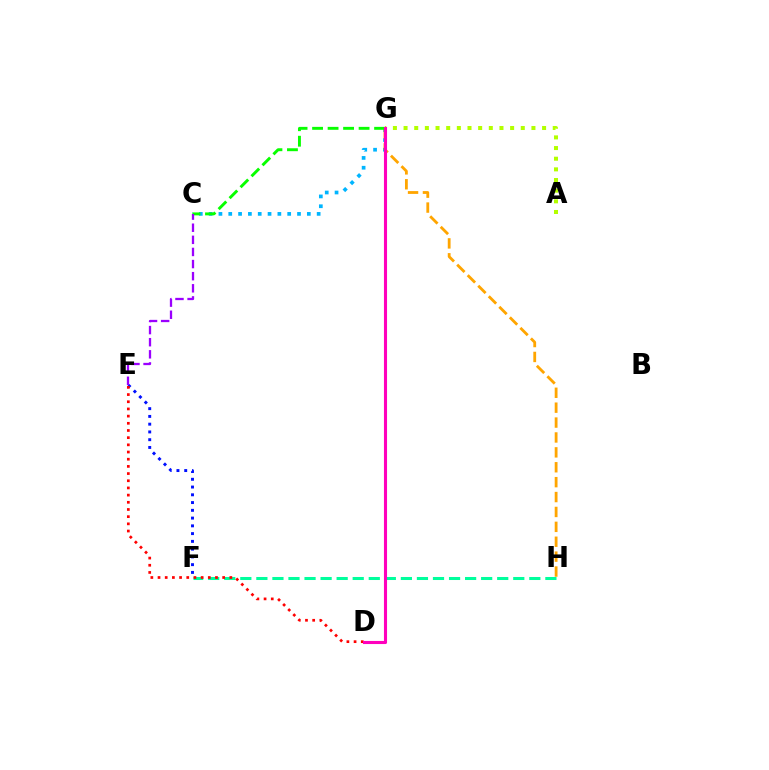{('C', 'G'): [{'color': '#00b5ff', 'line_style': 'dotted', 'thickness': 2.67}, {'color': '#08ff00', 'line_style': 'dashed', 'thickness': 2.11}], ('G', 'H'): [{'color': '#ffa500', 'line_style': 'dashed', 'thickness': 2.02}], ('E', 'F'): [{'color': '#0010ff', 'line_style': 'dotted', 'thickness': 2.11}], ('F', 'H'): [{'color': '#00ff9d', 'line_style': 'dashed', 'thickness': 2.18}], ('C', 'E'): [{'color': '#9b00ff', 'line_style': 'dashed', 'thickness': 1.65}], ('D', 'E'): [{'color': '#ff0000', 'line_style': 'dotted', 'thickness': 1.95}], ('A', 'G'): [{'color': '#b3ff00', 'line_style': 'dotted', 'thickness': 2.9}], ('D', 'G'): [{'color': '#ff00bd', 'line_style': 'solid', 'thickness': 2.23}]}